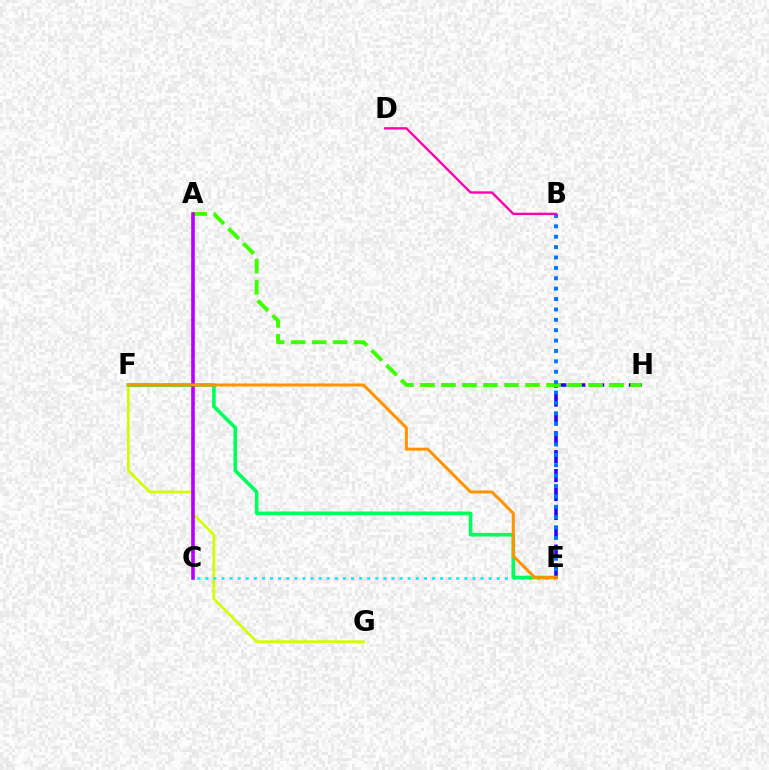{('F', 'G'): [{'color': '#d1ff00', 'line_style': 'solid', 'thickness': 1.95}], ('C', 'E'): [{'color': '#00fff6', 'line_style': 'dotted', 'thickness': 2.2}], ('E', 'H'): [{'color': '#2500ff', 'line_style': 'dashed', 'thickness': 2.57}], ('E', 'F'): [{'color': '#00ff5c', 'line_style': 'solid', 'thickness': 2.61}, {'color': '#ff9400', 'line_style': 'solid', 'thickness': 2.18}], ('A', 'C'): [{'color': '#ff0000', 'line_style': 'dotted', 'thickness': 1.62}, {'color': '#b900ff', 'line_style': 'solid', 'thickness': 2.6}], ('A', 'H'): [{'color': '#3dff00', 'line_style': 'dashed', 'thickness': 2.85}], ('B', 'E'): [{'color': '#0074ff', 'line_style': 'dotted', 'thickness': 2.82}], ('B', 'D'): [{'color': '#ff00ac', 'line_style': 'solid', 'thickness': 1.71}]}